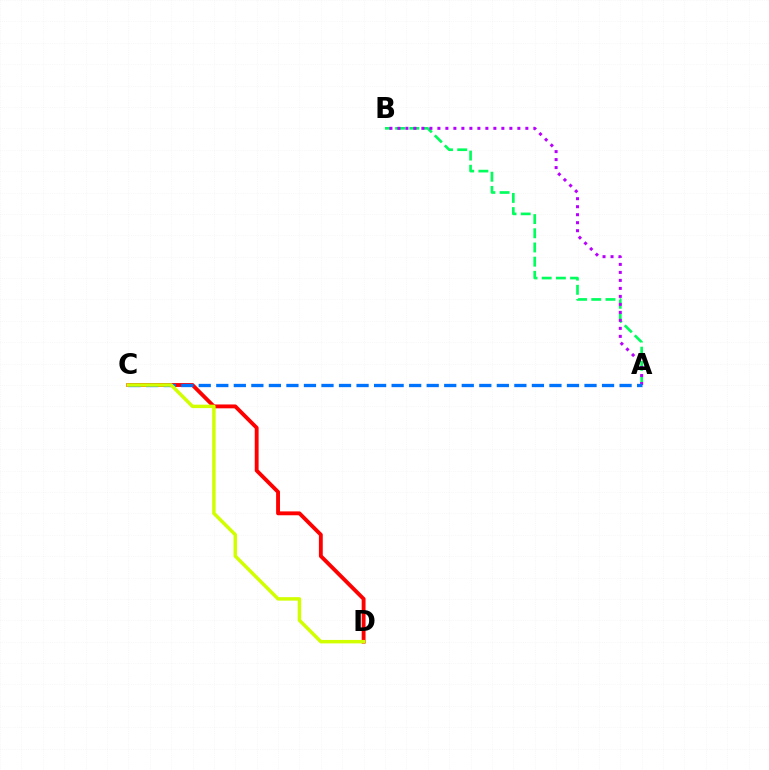{('C', 'D'): [{'color': '#ff0000', 'line_style': 'solid', 'thickness': 2.78}, {'color': '#d1ff00', 'line_style': 'solid', 'thickness': 2.5}], ('A', 'B'): [{'color': '#00ff5c', 'line_style': 'dashed', 'thickness': 1.93}, {'color': '#b900ff', 'line_style': 'dotted', 'thickness': 2.17}], ('A', 'C'): [{'color': '#0074ff', 'line_style': 'dashed', 'thickness': 2.38}]}